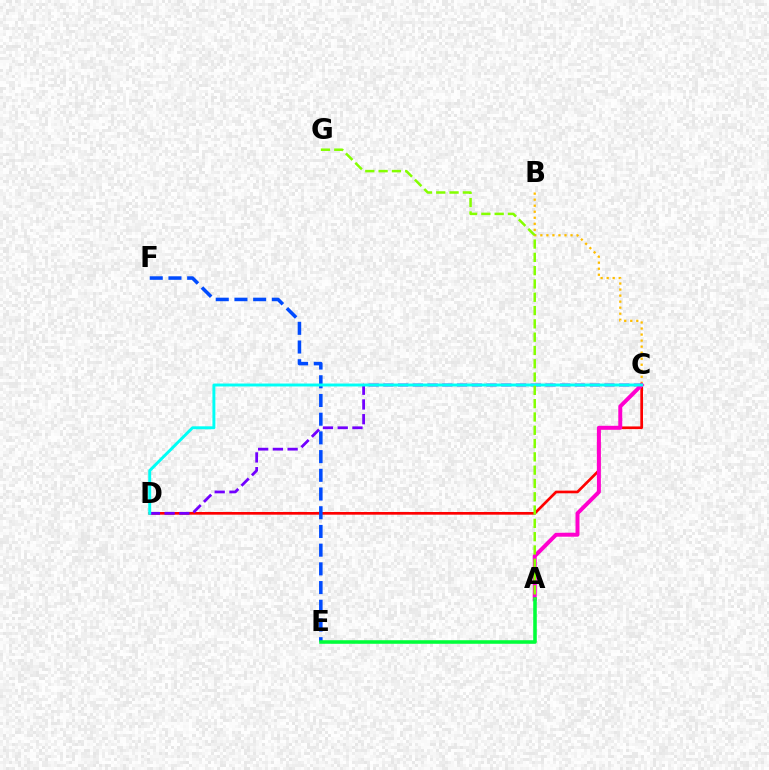{('B', 'C'): [{'color': '#ffbd00', 'line_style': 'dotted', 'thickness': 1.64}], ('C', 'D'): [{'color': '#ff0000', 'line_style': 'solid', 'thickness': 1.93}, {'color': '#7200ff', 'line_style': 'dashed', 'thickness': 2.0}, {'color': '#00fff6', 'line_style': 'solid', 'thickness': 2.11}], ('E', 'F'): [{'color': '#004bff', 'line_style': 'dashed', 'thickness': 2.54}], ('A', 'C'): [{'color': '#ff00cf', 'line_style': 'solid', 'thickness': 2.86}], ('A', 'E'): [{'color': '#00ff39', 'line_style': 'solid', 'thickness': 2.57}], ('A', 'G'): [{'color': '#84ff00', 'line_style': 'dashed', 'thickness': 1.81}]}